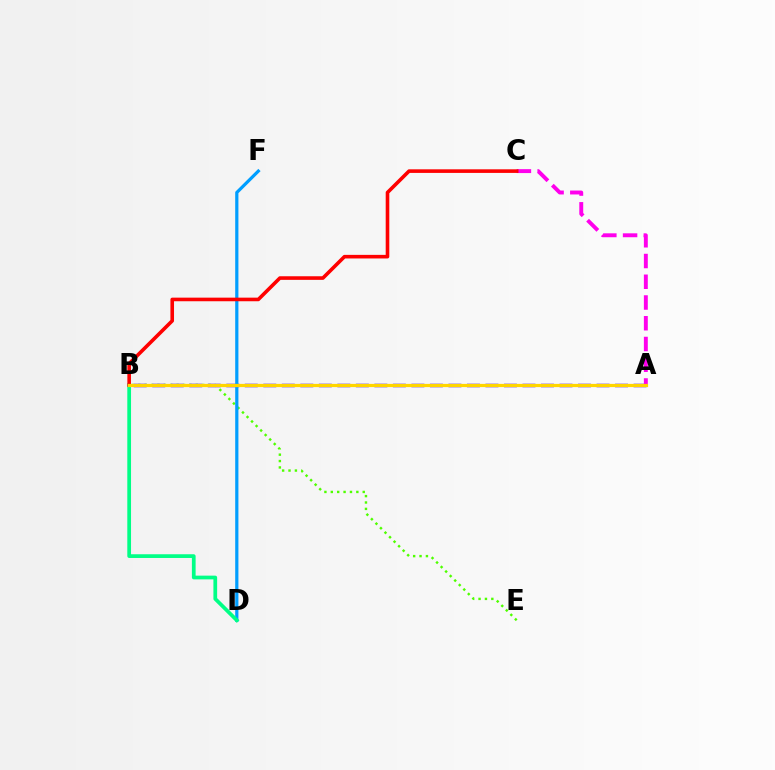{('B', 'E'): [{'color': '#4fff00', 'line_style': 'dotted', 'thickness': 1.74}], ('A', 'B'): [{'color': '#3700ff', 'line_style': 'dashed', 'thickness': 2.51}, {'color': '#ffd500', 'line_style': 'solid', 'thickness': 2.33}], ('D', 'F'): [{'color': '#009eff', 'line_style': 'solid', 'thickness': 2.32}], ('A', 'C'): [{'color': '#ff00ed', 'line_style': 'dashed', 'thickness': 2.82}], ('B', 'D'): [{'color': '#00ff86', 'line_style': 'solid', 'thickness': 2.68}], ('B', 'C'): [{'color': '#ff0000', 'line_style': 'solid', 'thickness': 2.59}]}